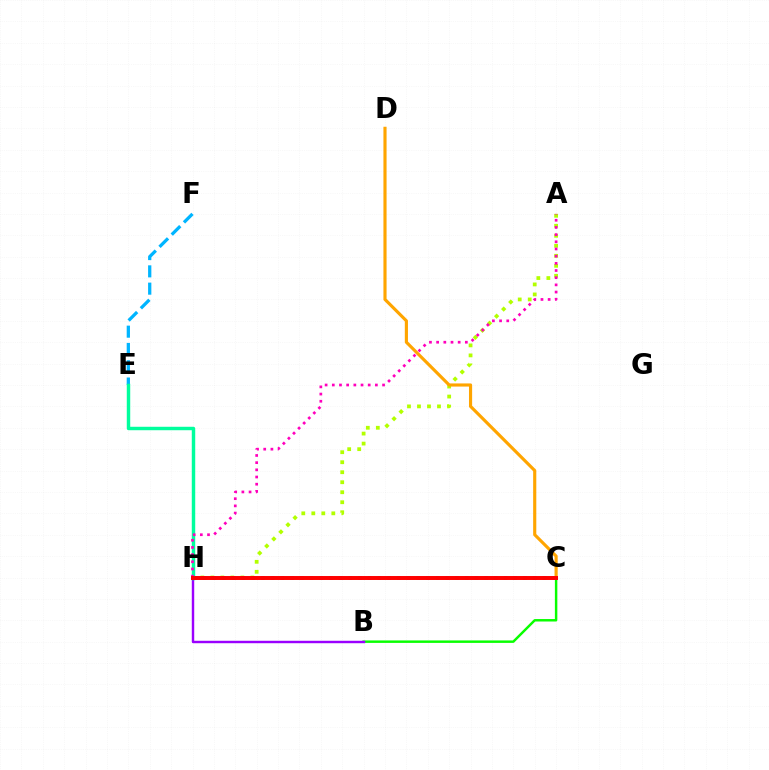{('A', 'H'): [{'color': '#b3ff00', 'line_style': 'dotted', 'thickness': 2.72}, {'color': '#ff00bd', 'line_style': 'dotted', 'thickness': 1.95}], ('C', 'H'): [{'color': '#0010ff', 'line_style': 'dotted', 'thickness': 2.64}, {'color': '#ff0000', 'line_style': 'solid', 'thickness': 2.85}], ('B', 'C'): [{'color': '#08ff00', 'line_style': 'solid', 'thickness': 1.77}], ('B', 'H'): [{'color': '#9b00ff', 'line_style': 'solid', 'thickness': 1.75}], ('E', 'F'): [{'color': '#00b5ff', 'line_style': 'dashed', 'thickness': 2.35}], ('C', 'D'): [{'color': '#ffa500', 'line_style': 'solid', 'thickness': 2.26}], ('E', 'H'): [{'color': '#00ff9d', 'line_style': 'solid', 'thickness': 2.48}]}